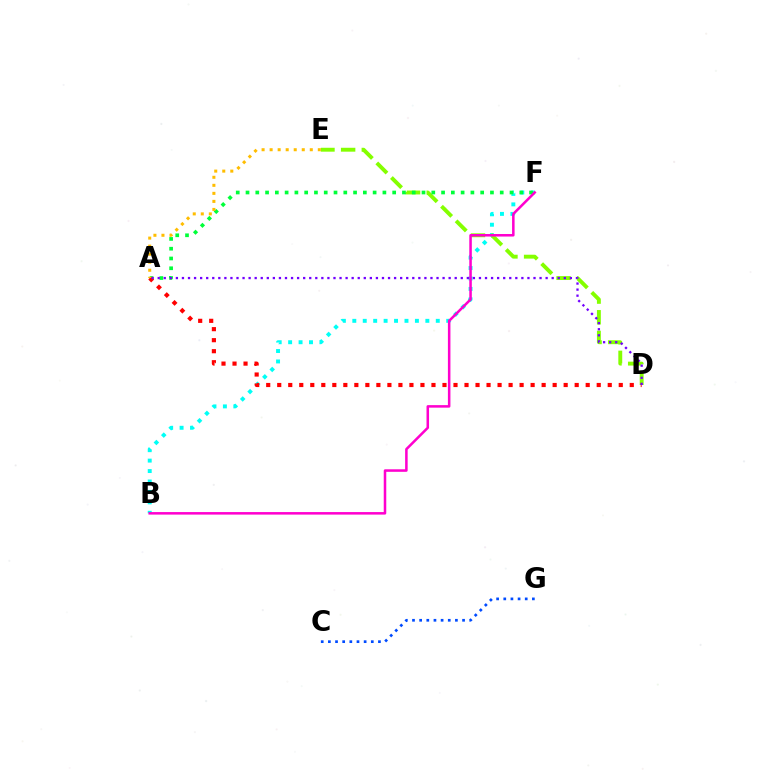{('B', 'F'): [{'color': '#00fff6', 'line_style': 'dotted', 'thickness': 2.83}, {'color': '#ff00cf', 'line_style': 'solid', 'thickness': 1.82}], ('C', 'G'): [{'color': '#004bff', 'line_style': 'dotted', 'thickness': 1.94}], ('D', 'E'): [{'color': '#84ff00', 'line_style': 'dashed', 'thickness': 2.81}], ('A', 'F'): [{'color': '#00ff39', 'line_style': 'dotted', 'thickness': 2.66}], ('A', 'D'): [{'color': '#ff0000', 'line_style': 'dotted', 'thickness': 2.99}, {'color': '#7200ff', 'line_style': 'dotted', 'thickness': 1.65}], ('A', 'E'): [{'color': '#ffbd00', 'line_style': 'dotted', 'thickness': 2.18}]}